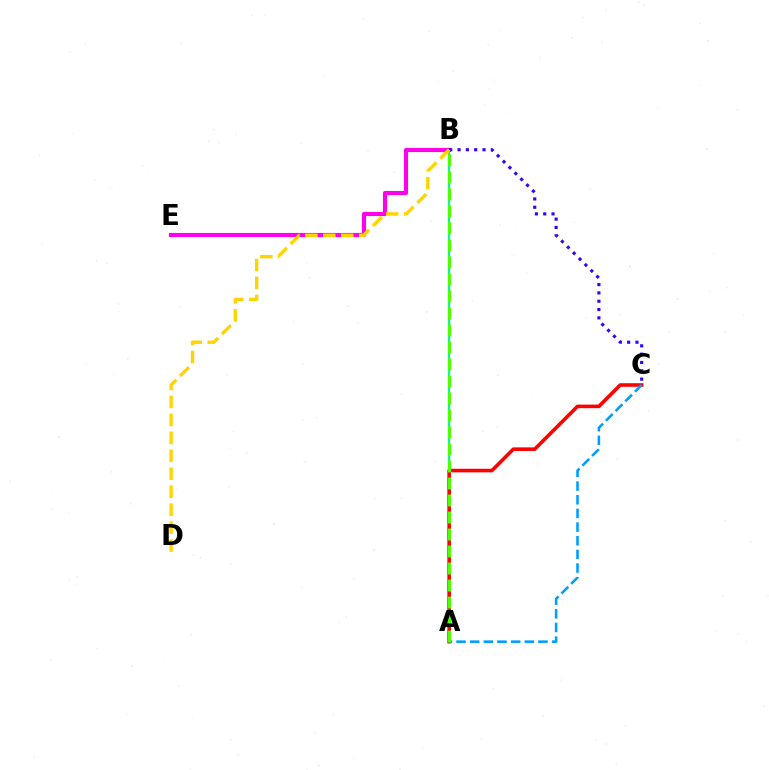{('A', 'B'): [{'color': '#00ff86', 'line_style': 'solid', 'thickness': 1.59}, {'color': '#4fff00', 'line_style': 'dashed', 'thickness': 2.31}], ('B', 'E'): [{'color': '#ff00ed', 'line_style': 'solid', 'thickness': 2.98}], ('B', 'C'): [{'color': '#3700ff', 'line_style': 'dotted', 'thickness': 2.26}], ('B', 'D'): [{'color': '#ffd500', 'line_style': 'dashed', 'thickness': 2.44}], ('A', 'C'): [{'color': '#ff0000', 'line_style': 'solid', 'thickness': 2.59}, {'color': '#009eff', 'line_style': 'dashed', 'thickness': 1.86}]}